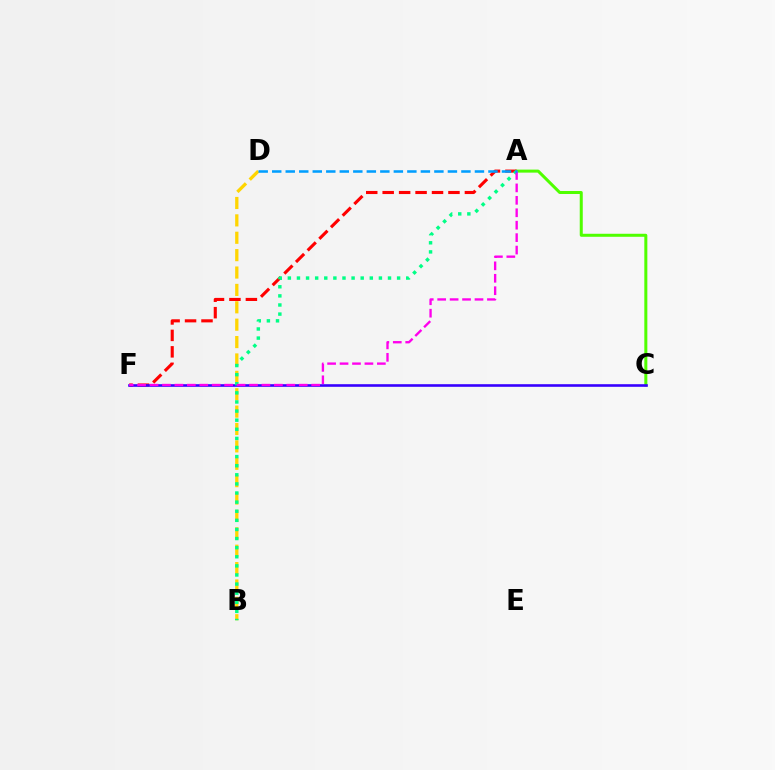{('B', 'D'): [{'color': '#ffd500', 'line_style': 'dashed', 'thickness': 2.36}], ('A', 'C'): [{'color': '#4fff00', 'line_style': 'solid', 'thickness': 2.17}], ('A', 'F'): [{'color': '#ff0000', 'line_style': 'dashed', 'thickness': 2.23}, {'color': '#ff00ed', 'line_style': 'dashed', 'thickness': 1.69}], ('C', 'F'): [{'color': '#3700ff', 'line_style': 'solid', 'thickness': 1.88}], ('A', 'B'): [{'color': '#00ff86', 'line_style': 'dotted', 'thickness': 2.47}], ('A', 'D'): [{'color': '#009eff', 'line_style': 'dashed', 'thickness': 1.84}]}